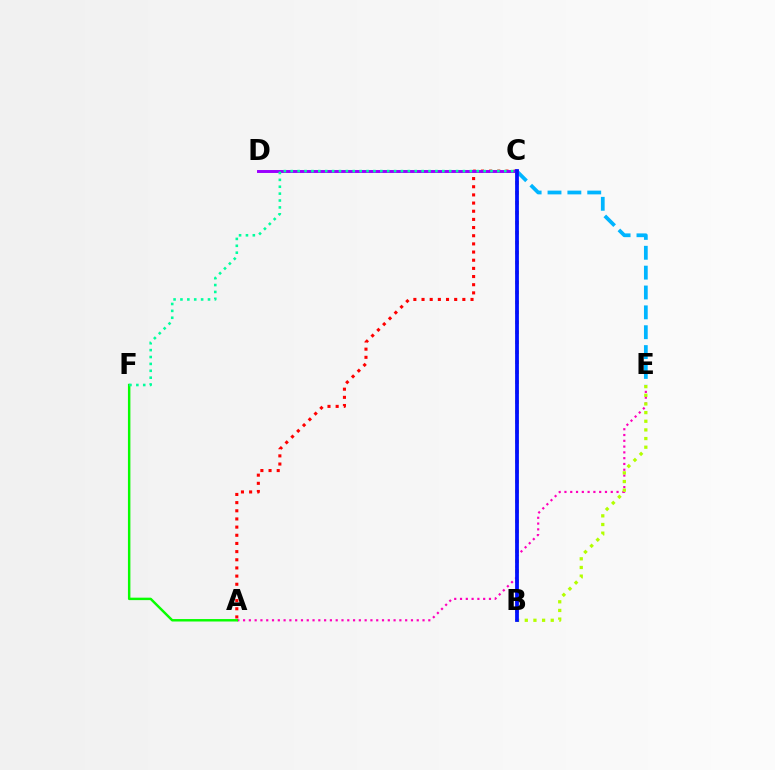{('A', 'E'): [{'color': '#ff00bd', 'line_style': 'dotted', 'thickness': 1.57}], ('C', 'E'): [{'color': '#00b5ff', 'line_style': 'dashed', 'thickness': 2.7}], ('B', 'E'): [{'color': '#b3ff00', 'line_style': 'dotted', 'thickness': 2.35}], ('A', 'C'): [{'color': '#ff0000', 'line_style': 'dotted', 'thickness': 2.22}], ('C', 'D'): [{'color': '#9b00ff', 'line_style': 'solid', 'thickness': 2.12}], ('B', 'C'): [{'color': '#ffa500', 'line_style': 'dotted', 'thickness': 2.71}, {'color': '#0010ff', 'line_style': 'solid', 'thickness': 2.72}], ('A', 'F'): [{'color': '#08ff00', 'line_style': 'solid', 'thickness': 1.76}], ('C', 'F'): [{'color': '#00ff9d', 'line_style': 'dotted', 'thickness': 1.87}]}